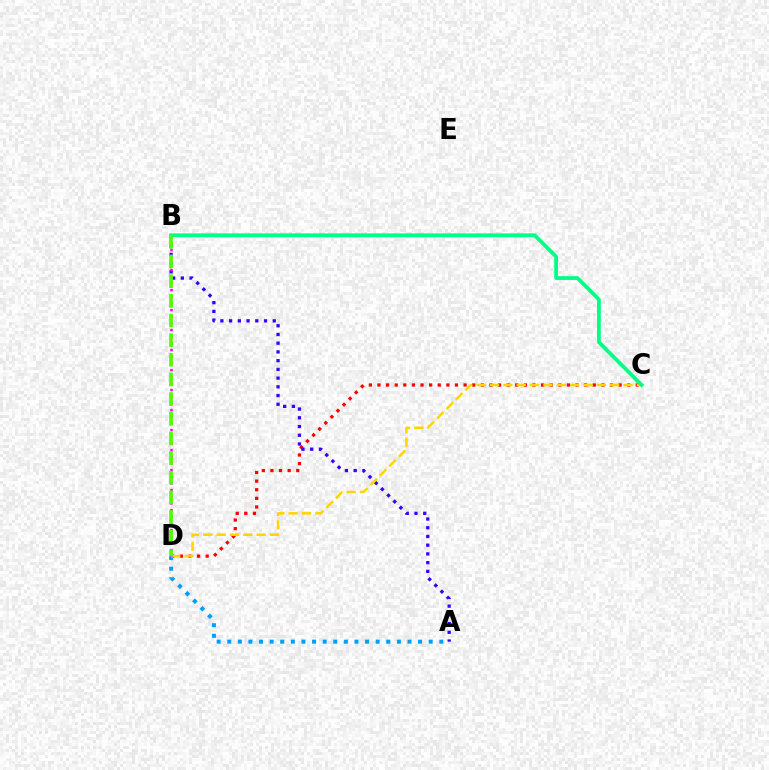{('C', 'D'): [{'color': '#ff0000', 'line_style': 'dotted', 'thickness': 2.34}, {'color': '#ffd500', 'line_style': 'dashed', 'thickness': 1.81}], ('A', 'D'): [{'color': '#009eff', 'line_style': 'dotted', 'thickness': 2.88}], ('A', 'B'): [{'color': '#3700ff', 'line_style': 'dotted', 'thickness': 2.37}], ('B', 'D'): [{'color': '#ff00ed', 'line_style': 'dotted', 'thickness': 1.81}, {'color': '#4fff00', 'line_style': 'dashed', 'thickness': 2.67}], ('B', 'C'): [{'color': '#00ff86', 'line_style': 'solid', 'thickness': 2.74}]}